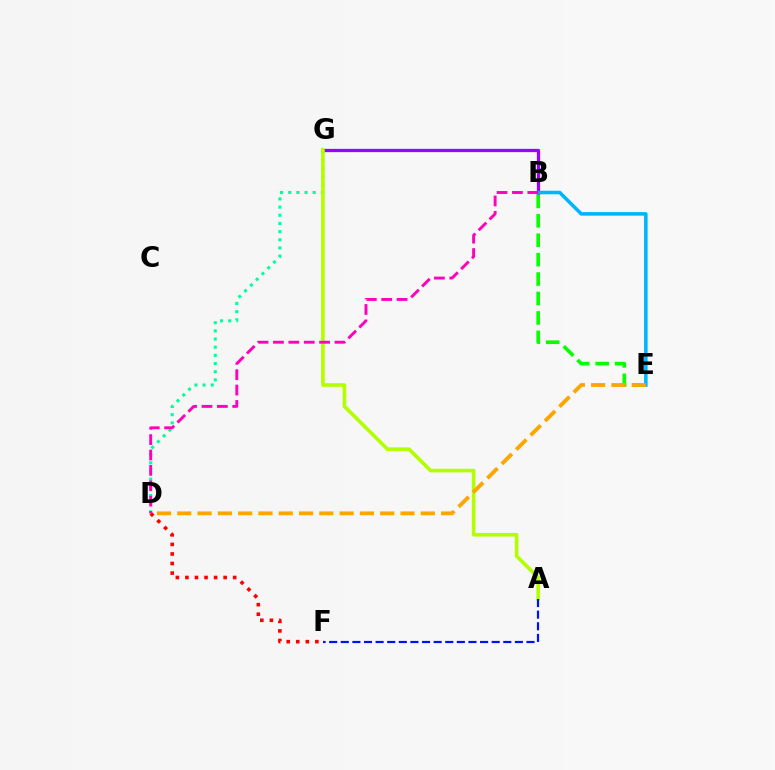{('B', 'G'): [{'color': '#9b00ff', 'line_style': 'solid', 'thickness': 2.35}], ('D', 'G'): [{'color': '#00ff9d', 'line_style': 'dotted', 'thickness': 2.22}], ('B', 'E'): [{'color': '#08ff00', 'line_style': 'dashed', 'thickness': 2.64}, {'color': '#00b5ff', 'line_style': 'solid', 'thickness': 2.56}], ('D', 'F'): [{'color': '#ff0000', 'line_style': 'dotted', 'thickness': 2.6}], ('A', 'G'): [{'color': '#b3ff00', 'line_style': 'solid', 'thickness': 2.61}], ('B', 'D'): [{'color': '#ff00bd', 'line_style': 'dashed', 'thickness': 2.09}], ('A', 'F'): [{'color': '#0010ff', 'line_style': 'dashed', 'thickness': 1.58}], ('D', 'E'): [{'color': '#ffa500', 'line_style': 'dashed', 'thickness': 2.76}]}